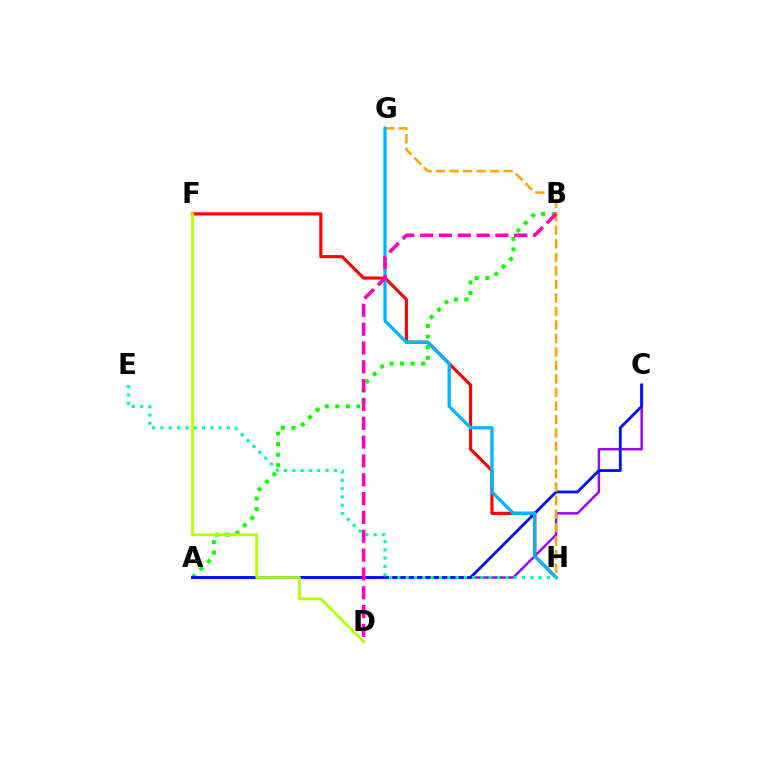{('A', 'C'): [{'color': '#9b00ff', 'line_style': 'solid', 'thickness': 1.76}, {'color': '#0010ff', 'line_style': 'solid', 'thickness': 2.04}], ('A', 'B'): [{'color': '#08ff00', 'line_style': 'dotted', 'thickness': 2.87}], ('F', 'H'): [{'color': '#ff0000', 'line_style': 'solid', 'thickness': 2.26}], ('G', 'H'): [{'color': '#ffa500', 'line_style': 'dashed', 'thickness': 1.84}, {'color': '#00b5ff', 'line_style': 'solid', 'thickness': 2.36}], ('E', 'H'): [{'color': '#00ff9d', 'line_style': 'dotted', 'thickness': 2.26}], ('B', 'D'): [{'color': '#ff00bd', 'line_style': 'dashed', 'thickness': 2.56}], ('D', 'F'): [{'color': '#b3ff00', 'line_style': 'solid', 'thickness': 1.96}]}